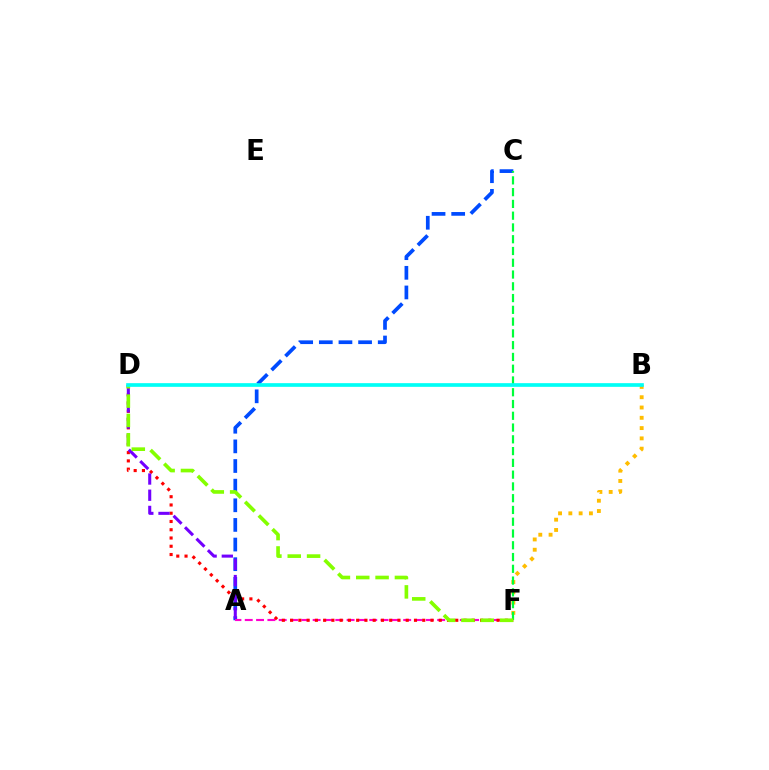{('A', 'C'): [{'color': '#004bff', 'line_style': 'dashed', 'thickness': 2.67}], ('A', 'F'): [{'color': '#ff00cf', 'line_style': 'dashed', 'thickness': 1.54}], ('B', 'F'): [{'color': '#ffbd00', 'line_style': 'dotted', 'thickness': 2.8}], ('D', 'F'): [{'color': '#ff0000', 'line_style': 'dotted', 'thickness': 2.24}, {'color': '#84ff00', 'line_style': 'dashed', 'thickness': 2.63}], ('C', 'F'): [{'color': '#00ff39', 'line_style': 'dashed', 'thickness': 1.6}], ('A', 'D'): [{'color': '#7200ff', 'line_style': 'dashed', 'thickness': 2.2}], ('B', 'D'): [{'color': '#00fff6', 'line_style': 'solid', 'thickness': 2.65}]}